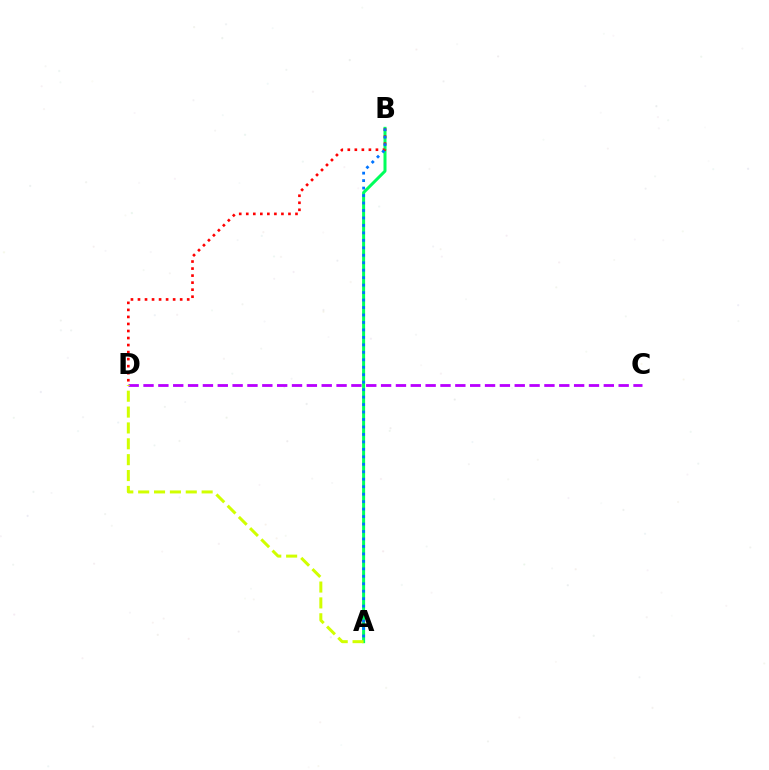{('C', 'D'): [{'color': '#b900ff', 'line_style': 'dashed', 'thickness': 2.02}], ('A', 'B'): [{'color': '#00ff5c', 'line_style': 'solid', 'thickness': 2.16}, {'color': '#0074ff', 'line_style': 'dotted', 'thickness': 2.03}], ('B', 'D'): [{'color': '#ff0000', 'line_style': 'dotted', 'thickness': 1.91}], ('A', 'D'): [{'color': '#d1ff00', 'line_style': 'dashed', 'thickness': 2.16}]}